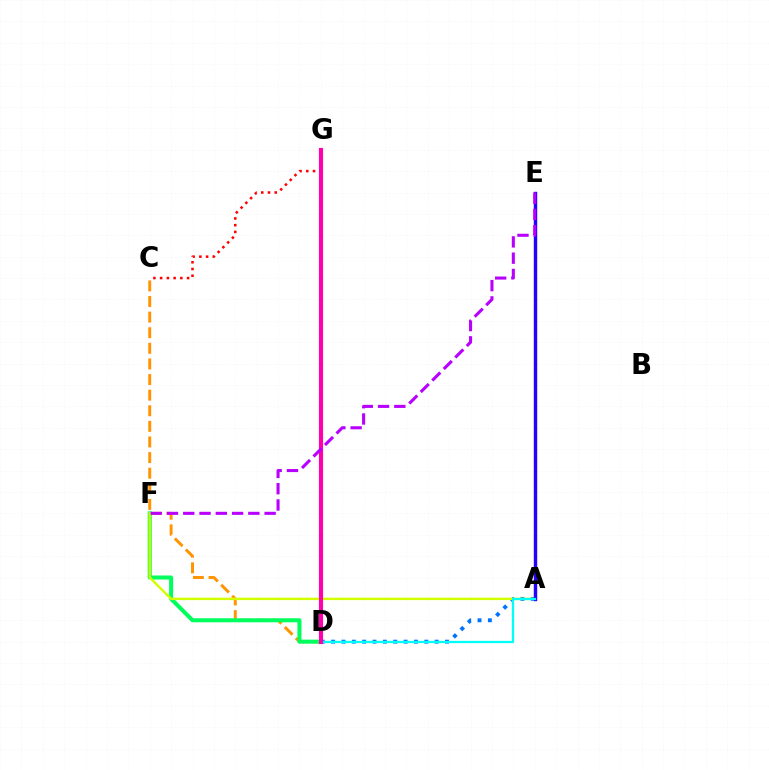{('A', 'D'): [{'color': '#0074ff', 'line_style': 'dotted', 'thickness': 2.81}, {'color': '#00fff6', 'line_style': 'solid', 'thickness': 1.63}], ('D', 'G'): [{'color': '#3dff00', 'line_style': 'dotted', 'thickness': 1.98}, {'color': '#ff00ac', 'line_style': 'solid', 'thickness': 2.98}], ('C', 'D'): [{'color': '#ff9400', 'line_style': 'dashed', 'thickness': 2.12}], ('D', 'F'): [{'color': '#00ff5c', 'line_style': 'solid', 'thickness': 2.91}], ('A', 'F'): [{'color': '#d1ff00', 'line_style': 'solid', 'thickness': 1.75}], ('A', 'E'): [{'color': '#2500ff', 'line_style': 'solid', 'thickness': 2.46}], ('C', 'G'): [{'color': '#ff0000', 'line_style': 'dotted', 'thickness': 1.83}], ('E', 'F'): [{'color': '#b900ff', 'line_style': 'dashed', 'thickness': 2.21}]}